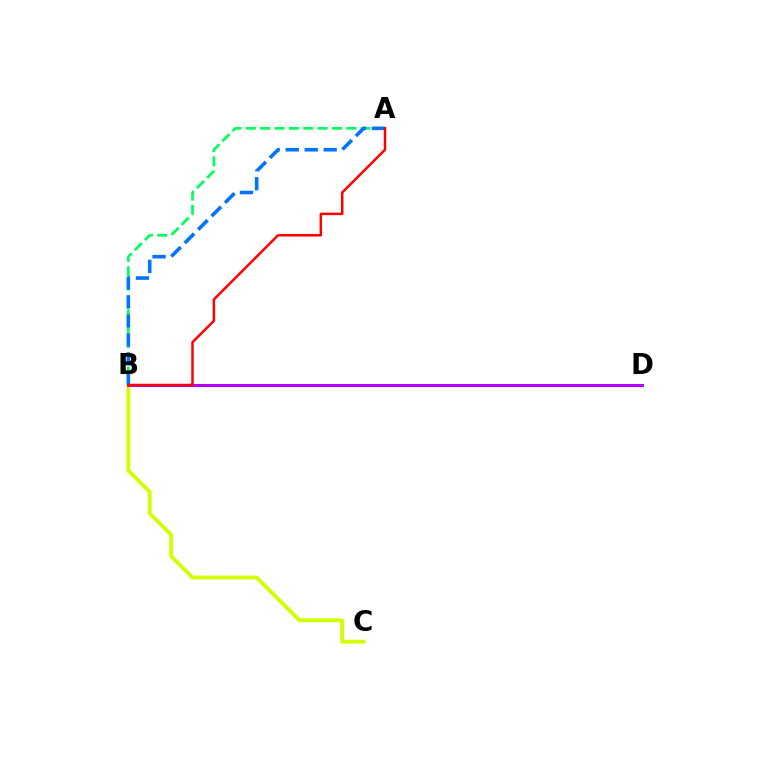{('A', 'B'): [{'color': '#00ff5c', 'line_style': 'dashed', 'thickness': 1.95}, {'color': '#0074ff', 'line_style': 'dashed', 'thickness': 2.58}, {'color': '#ff0000', 'line_style': 'solid', 'thickness': 1.79}], ('B', 'C'): [{'color': '#d1ff00', 'line_style': 'solid', 'thickness': 2.75}], ('B', 'D'): [{'color': '#b900ff', 'line_style': 'solid', 'thickness': 2.13}]}